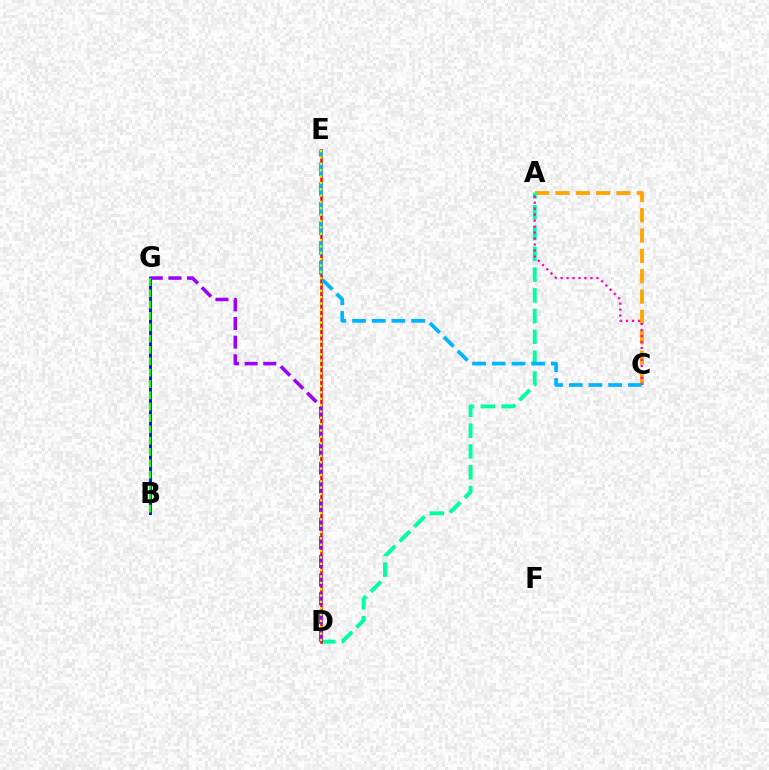{('A', 'C'): [{'color': '#ffa500', 'line_style': 'dashed', 'thickness': 2.76}, {'color': '#ff00bd', 'line_style': 'dotted', 'thickness': 1.62}], ('B', 'G'): [{'color': '#0010ff', 'line_style': 'solid', 'thickness': 2.13}, {'color': '#08ff00', 'line_style': 'dashed', 'thickness': 1.54}], ('A', 'D'): [{'color': '#00ff9d', 'line_style': 'dashed', 'thickness': 2.82}], ('D', 'E'): [{'color': '#ff0000', 'line_style': 'solid', 'thickness': 1.8}, {'color': '#b3ff00', 'line_style': 'dotted', 'thickness': 1.72}], ('D', 'G'): [{'color': '#9b00ff', 'line_style': 'dashed', 'thickness': 2.53}], ('C', 'E'): [{'color': '#00b5ff', 'line_style': 'dashed', 'thickness': 2.67}]}